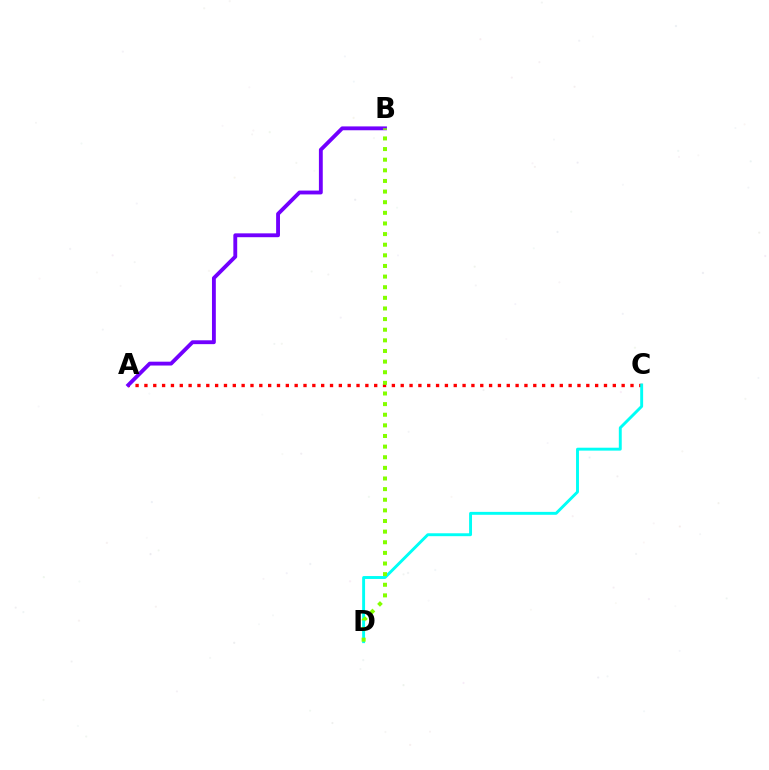{('A', 'C'): [{'color': '#ff0000', 'line_style': 'dotted', 'thickness': 2.4}], ('A', 'B'): [{'color': '#7200ff', 'line_style': 'solid', 'thickness': 2.77}], ('C', 'D'): [{'color': '#00fff6', 'line_style': 'solid', 'thickness': 2.1}], ('B', 'D'): [{'color': '#84ff00', 'line_style': 'dotted', 'thickness': 2.89}]}